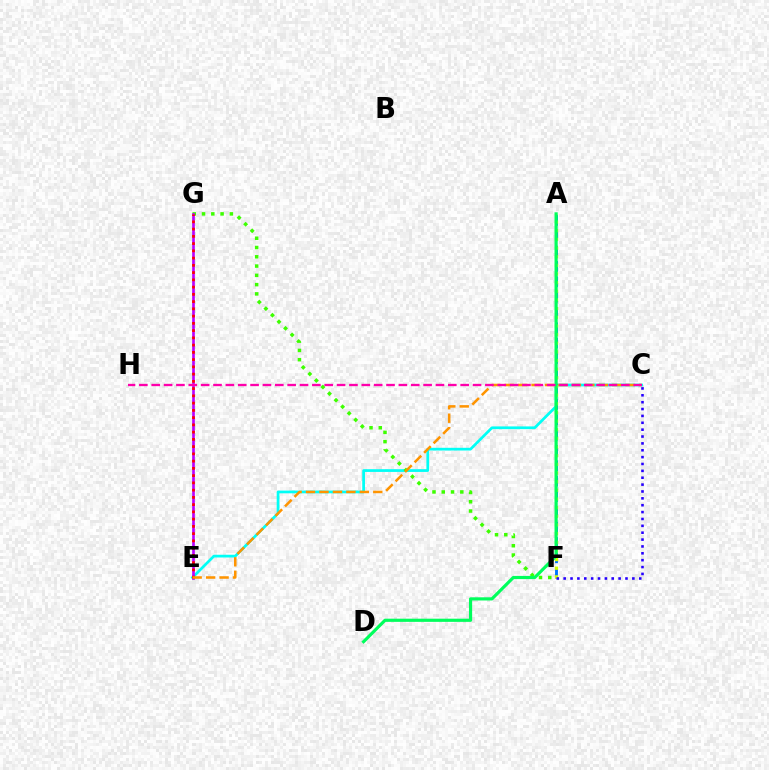{('C', 'E'): [{'color': '#00fff6', 'line_style': 'solid', 'thickness': 1.97}, {'color': '#ff9400', 'line_style': 'dashed', 'thickness': 1.83}], ('F', 'G'): [{'color': '#3dff00', 'line_style': 'dotted', 'thickness': 2.52}], ('A', 'F'): [{'color': '#0074ff', 'line_style': 'dashed', 'thickness': 2.08}, {'color': '#d1ff00', 'line_style': 'dotted', 'thickness': 2.35}], ('E', 'G'): [{'color': '#b900ff', 'line_style': 'solid', 'thickness': 1.91}, {'color': '#ff0000', 'line_style': 'dotted', 'thickness': 1.97}], ('A', 'D'): [{'color': '#00ff5c', 'line_style': 'solid', 'thickness': 2.28}], ('C', 'F'): [{'color': '#2500ff', 'line_style': 'dotted', 'thickness': 1.87}], ('C', 'H'): [{'color': '#ff00ac', 'line_style': 'dashed', 'thickness': 1.68}]}